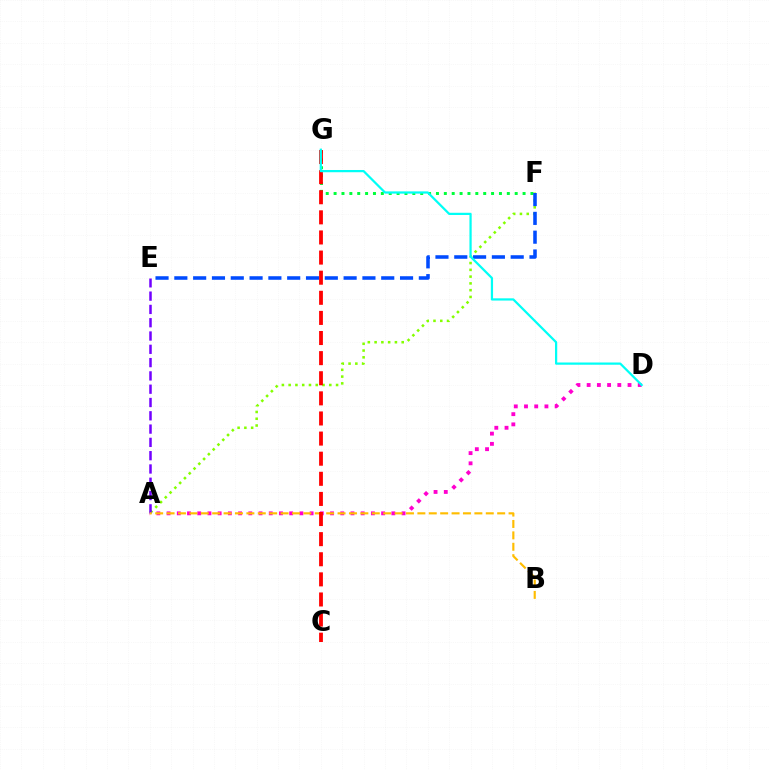{('A', 'D'): [{'color': '#ff00cf', 'line_style': 'dotted', 'thickness': 2.78}], ('A', 'F'): [{'color': '#84ff00', 'line_style': 'dotted', 'thickness': 1.84}], ('F', 'G'): [{'color': '#00ff39', 'line_style': 'dotted', 'thickness': 2.14}], ('A', 'E'): [{'color': '#7200ff', 'line_style': 'dashed', 'thickness': 1.81}], ('E', 'F'): [{'color': '#004bff', 'line_style': 'dashed', 'thickness': 2.56}], ('A', 'B'): [{'color': '#ffbd00', 'line_style': 'dashed', 'thickness': 1.55}], ('C', 'G'): [{'color': '#ff0000', 'line_style': 'dashed', 'thickness': 2.73}], ('D', 'G'): [{'color': '#00fff6', 'line_style': 'solid', 'thickness': 1.61}]}